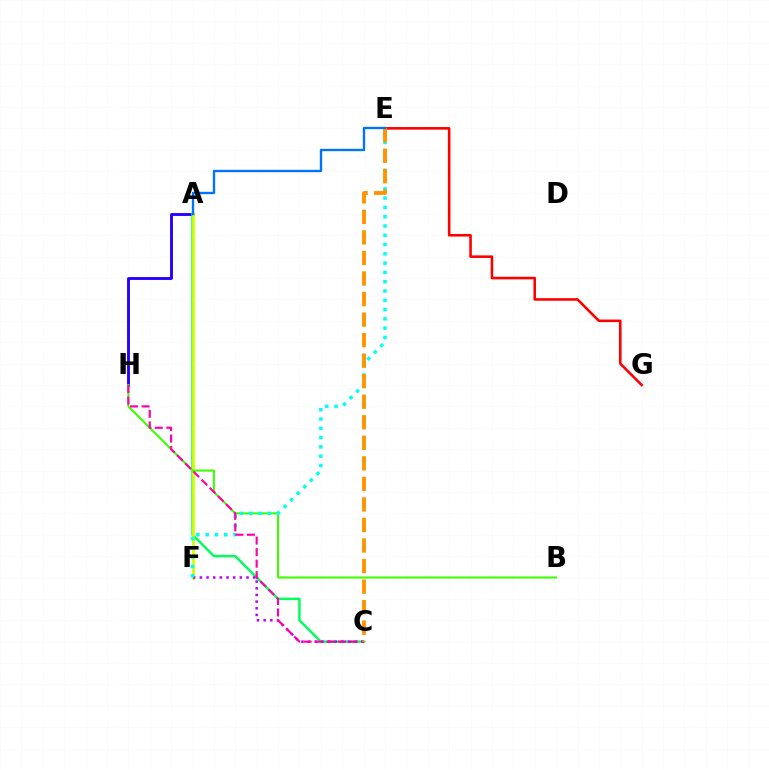{('A', 'H'): [{'color': '#2500ff', 'line_style': 'solid', 'thickness': 2.07}], ('A', 'C'): [{'color': '#00ff5c', 'line_style': 'solid', 'thickness': 1.78}], ('A', 'F'): [{'color': '#d1ff00', 'line_style': 'solid', 'thickness': 2.02}], ('C', 'F'): [{'color': '#b900ff', 'line_style': 'dotted', 'thickness': 1.81}], ('E', 'G'): [{'color': '#ff0000', 'line_style': 'solid', 'thickness': 1.87}], ('B', 'H'): [{'color': '#3dff00', 'line_style': 'solid', 'thickness': 1.51}], ('E', 'F'): [{'color': '#00fff6', 'line_style': 'dotted', 'thickness': 2.52}], ('C', 'H'): [{'color': '#ff00ac', 'line_style': 'dashed', 'thickness': 1.57}], ('C', 'E'): [{'color': '#ff9400', 'line_style': 'dashed', 'thickness': 2.79}], ('A', 'E'): [{'color': '#0074ff', 'line_style': 'solid', 'thickness': 1.71}]}